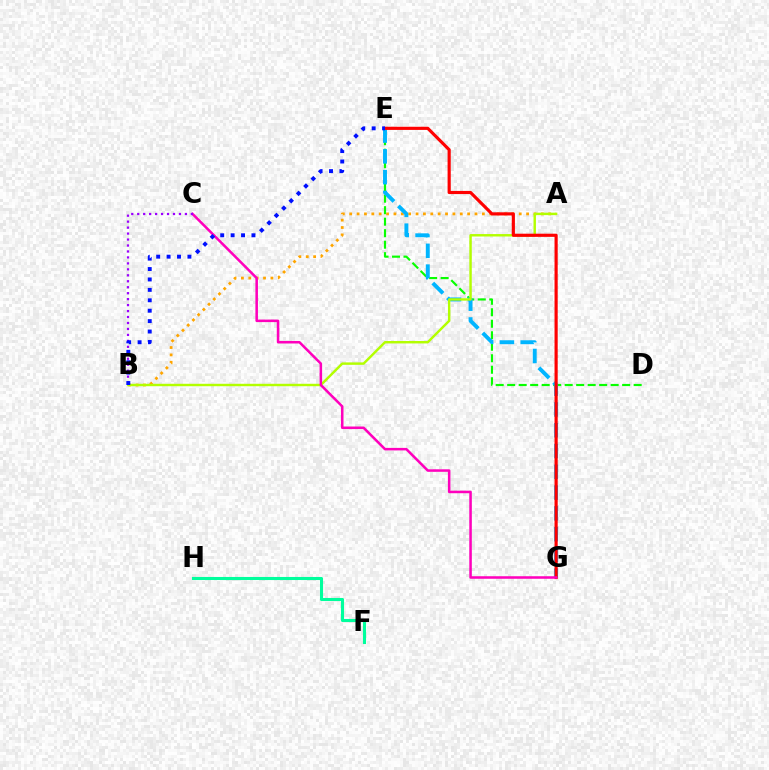{('A', 'B'): [{'color': '#ffa500', 'line_style': 'dotted', 'thickness': 2.0}, {'color': '#b3ff00', 'line_style': 'solid', 'thickness': 1.75}], ('D', 'E'): [{'color': '#08ff00', 'line_style': 'dashed', 'thickness': 1.56}], ('E', 'G'): [{'color': '#00b5ff', 'line_style': 'dashed', 'thickness': 2.82}, {'color': '#ff0000', 'line_style': 'solid', 'thickness': 2.27}], ('F', 'H'): [{'color': '#00ff9d', 'line_style': 'solid', 'thickness': 2.22}], ('C', 'G'): [{'color': '#ff00bd', 'line_style': 'solid', 'thickness': 1.83}], ('B', 'C'): [{'color': '#9b00ff', 'line_style': 'dotted', 'thickness': 1.62}], ('B', 'E'): [{'color': '#0010ff', 'line_style': 'dotted', 'thickness': 2.83}]}